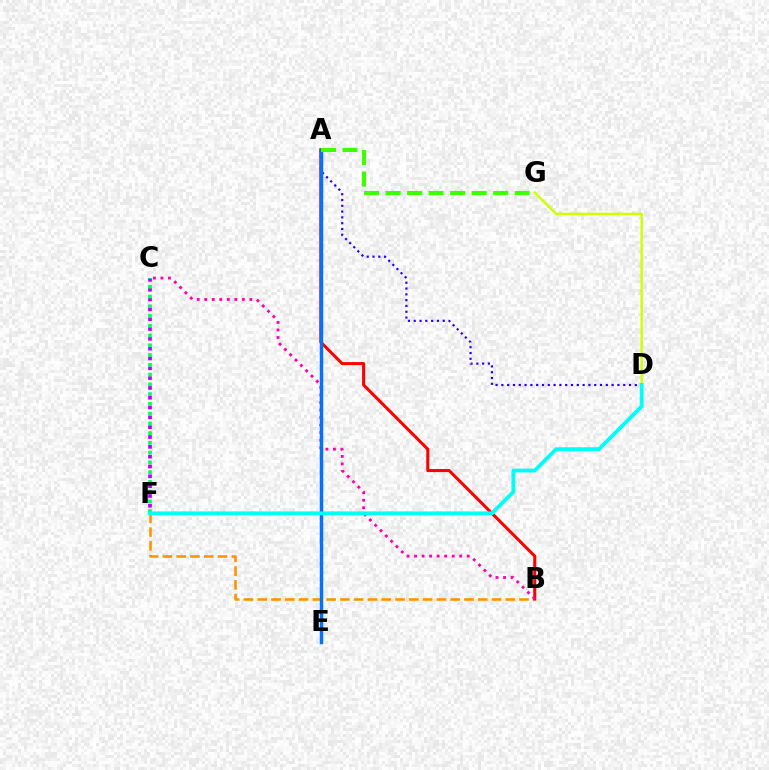{('C', 'F'): [{'color': '#b900ff', 'line_style': 'dotted', 'thickness': 2.67}, {'color': '#00ff5c', 'line_style': 'dotted', 'thickness': 2.65}], ('A', 'D'): [{'color': '#2500ff', 'line_style': 'dotted', 'thickness': 1.58}], ('B', 'F'): [{'color': '#ff9400', 'line_style': 'dashed', 'thickness': 1.87}], ('A', 'B'): [{'color': '#ff0000', 'line_style': 'solid', 'thickness': 2.2}], ('B', 'C'): [{'color': '#ff00ac', 'line_style': 'dotted', 'thickness': 2.04}], ('D', 'G'): [{'color': '#d1ff00', 'line_style': 'solid', 'thickness': 1.78}], ('A', 'E'): [{'color': '#0074ff', 'line_style': 'solid', 'thickness': 2.49}], ('A', 'G'): [{'color': '#3dff00', 'line_style': 'dashed', 'thickness': 2.92}], ('D', 'F'): [{'color': '#00fff6', 'line_style': 'solid', 'thickness': 2.75}]}